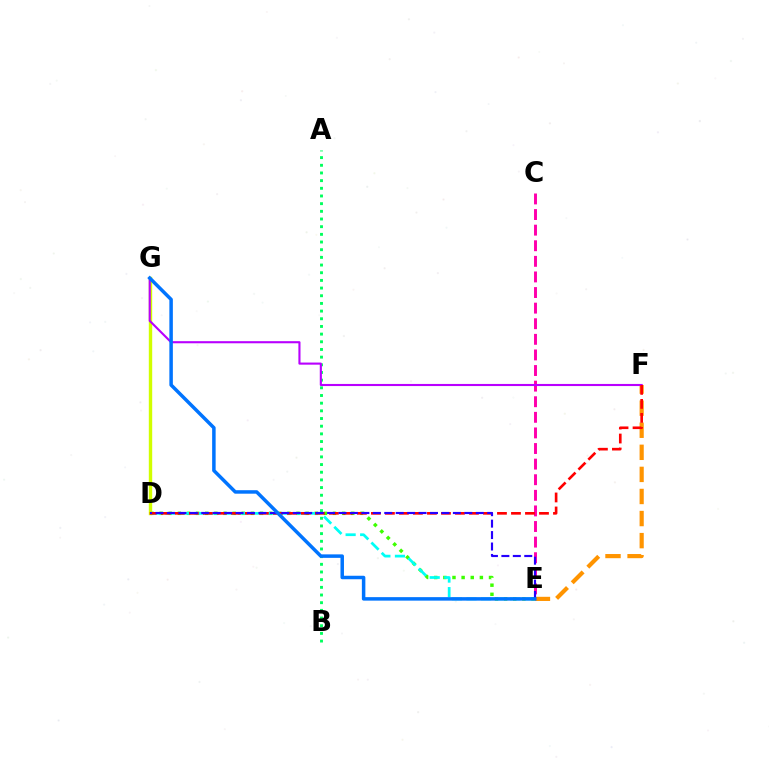{('A', 'B'): [{'color': '#00ff5c', 'line_style': 'dotted', 'thickness': 2.08}], ('E', 'F'): [{'color': '#ff9400', 'line_style': 'dashed', 'thickness': 3.0}], ('D', 'E'): [{'color': '#3dff00', 'line_style': 'dotted', 'thickness': 2.48}, {'color': '#00fff6', 'line_style': 'dashed', 'thickness': 1.98}, {'color': '#2500ff', 'line_style': 'dashed', 'thickness': 1.55}], ('C', 'E'): [{'color': '#ff00ac', 'line_style': 'dashed', 'thickness': 2.12}], ('D', 'G'): [{'color': '#d1ff00', 'line_style': 'solid', 'thickness': 2.44}], ('F', 'G'): [{'color': '#b900ff', 'line_style': 'solid', 'thickness': 1.52}], ('D', 'F'): [{'color': '#ff0000', 'line_style': 'dashed', 'thickness': 1.9}], ('E', 'G'): [{'color': '#0074ff', 'line_style': 'solid', 'thickness': 2.52}]}